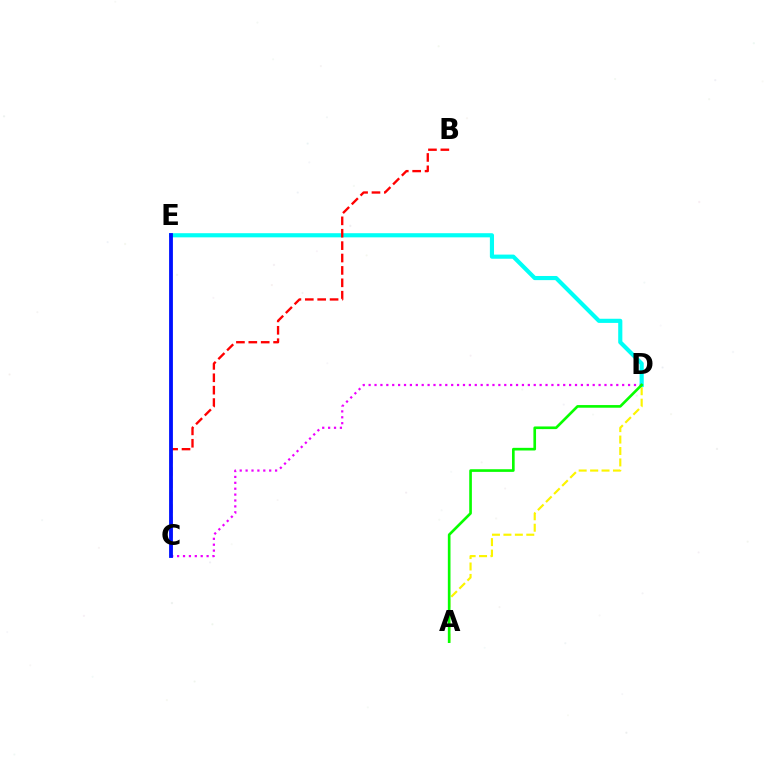{('D', 'E'): [{'color': '#00fff6', 'line_style': 'solid', 'thickness': 2.98}], ('C', 'D'): [{'color': '#ee00ff', 'line_style': 'dotted', 'thickness': 1.6}], ('A', 'D'): [{'color': '#fcf500', 'line_style': 'dashed', 'thickness': 1.55}, {'color': '#08ff00', 'line_style': 'solid', 'thickness': 1.91}], ('B', 'C'): [{'color': '#ff0000', 'line_style': 'dashed', 'thickness': 1.68}], ('C', 'E'): [{'color': '#0010ff', 'line_style': 'solid', 'thickness': 2.75}]}